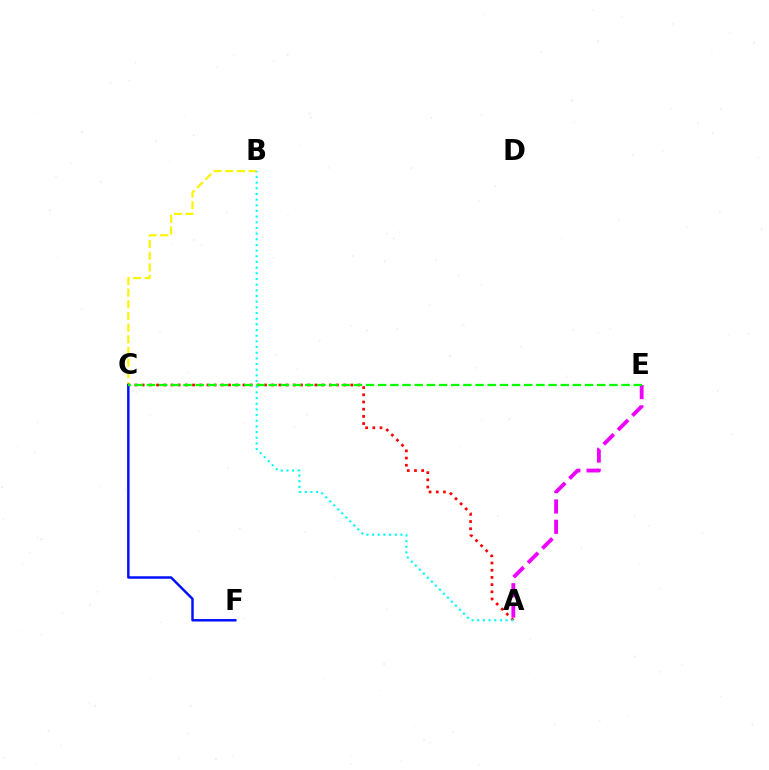{('A', 'E'): [{'color': '#ee00ff', 'line_style': 'dashed', 'thickness': 2.76}], ('B', 'C'): [{'color': '#fcf500', 'line_style': 'dashed', 'thickness': 1.58}], ('A', 'C'): [{'color': '#ff0000', 'line_style': 'dotted', 'thickness': 1.95}], ('A', 'B'): [{'color': '#00fff6', 'line_style': 'dotted', 'thickness': 1.54}], ('C', 'F'): [{'color': '#0010ff', 'line_style': 'solid', 'thickness': 1.78}], ('C', 'E'): [{'color': '#08ff00', 'line_style': 'dashed', 'thickness': 1.65}]}